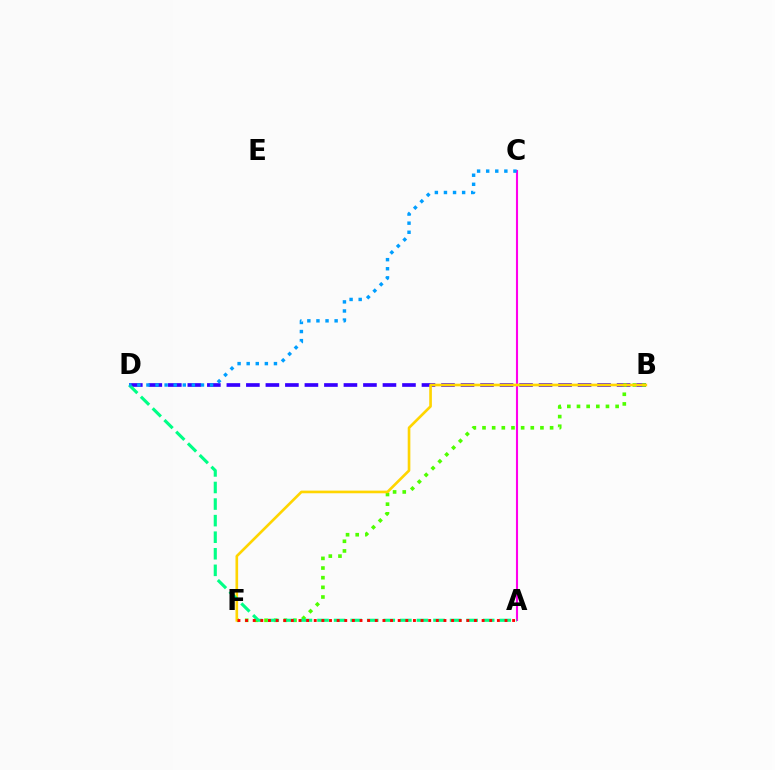{('B', 'D'): [{'color': '#3700ff', 'line_style': 'dashed', 'thickness': 2.65}], ('B', 'F'): [{'color': '#4fff00', 'line_style': 'dotted', 'thickness': 2.62}, {'color': '#ffd500', 'line_style': 'solid', 'thickness': 1.91}], ('A', 'C'): [{'color': '#ff00ed', 'line_style': 'solid', 'thickness': 1.51}], ('A', 'D'): [{'color': '#00ff86', 'line_style': 'dashed', 'thickness': 2.25}], ('C', 'D'): [{'color': '#009eff', 'line_style': 'dotted', 'thickness': 2.47}], ('A', 'F'): [{'color': '#ff0000', 'line_style': 'dotted', 'thickness': 2.07}]}